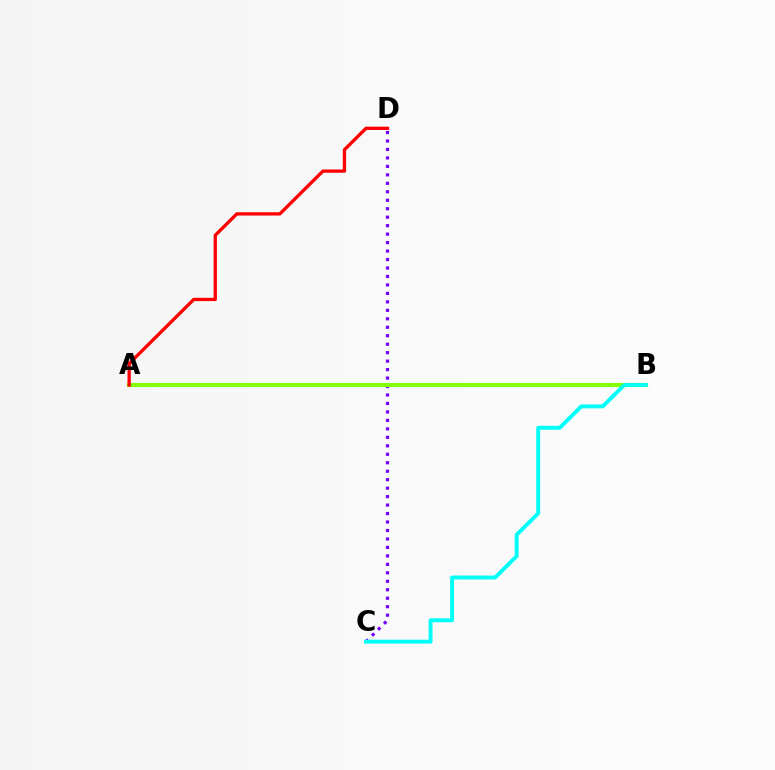{('C', 'D'): [{'color': '#7200ff', 'line_style': 'dotted', 'thickness': 2.3}], ('A', 'B'): [{'color': '#84ff00', 'line_style': 'solid', 'thickness': 2.96}], ('A', 'D'): [{'color': '#ff0000', 'line_style': 'solid', 'thickness': 2.38}], ('B', 'C'): [{'color': '#00fff6', 'line_style': 'solid', 'thickness': 2.82}]}